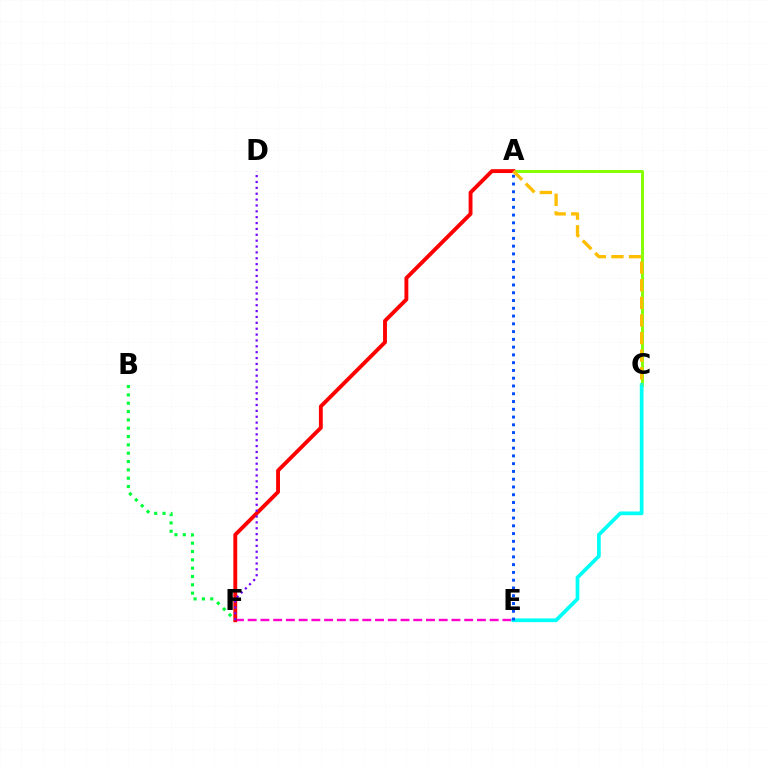{('A', 'C'): [{'color': '#84ff00', 'line_style': 'solid', 'thickness': 2.11}, {'color': '#ffbd00', 'line_style': 'dashed', 'thickness': 2.39}], ('B', 'F'): [{'color': '#00ff39', 'line_style': 'dotted', 'thickness': 2.26}], ('E', 'F'): [{'color': '#ff00cf', 'line_style': 'dashed', 'thickness': 1.73}], ('A', 'F'): [{'color': '#ff0000', 'line_style': 'solid', 'thickness': 2.78}], ('C', 'E'): [{'color': '#00fff6', 'line_style': 'solid', 'thickness': 2.67}], ('A', 'E'): [{'color': '#004bff', 'line_style': 'dotted', 'thickness': 2.11}], ('D', 'F'): [{'color': '#7200ff', 'line_style': 'dotted', 'thickness': 1.59}]}